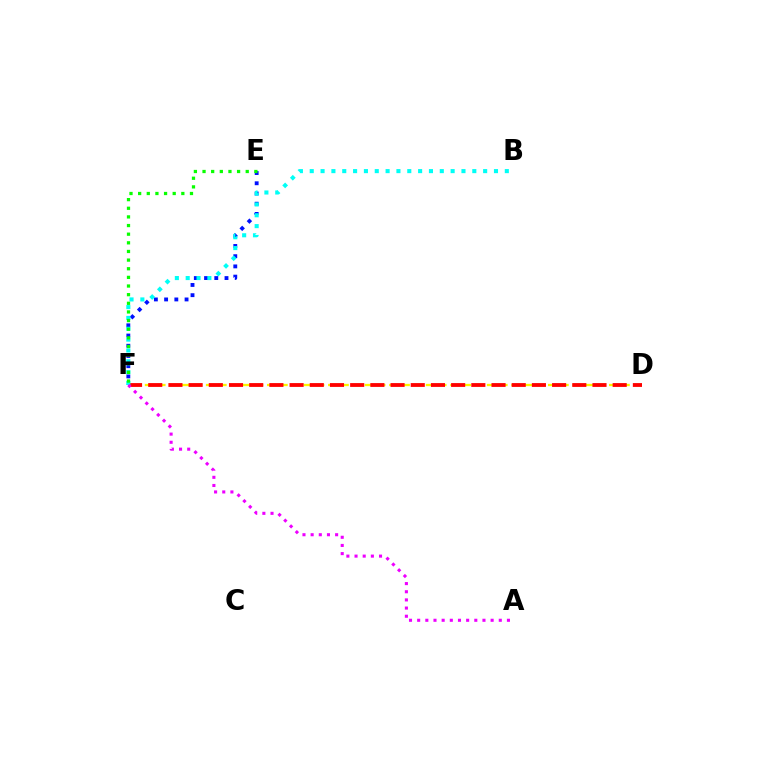{('D', 'F'): [{'color': '#fcf500', 'line_style': 'dashed', 'thickness': 1.66}, {'color': '#ff0000', 'line_style': 'dashed', 'thickness': 2.74}], ('E', 'F'): [{'color': '#0010ff', 'line_style': 'dotted', 'thickness': 2.78}, {'color': '#08ff00', 'line_style': 'dotted', 'thickness': 2.35}], ('B', 'F'): [{'color': '#00fff6', 'line_style': 'dotted', 'thickness': 2.94}], ('A', 'F'): [{'color': '#ee00ff', 'line_style': 'dotted', 'thickness': 2.22}]}